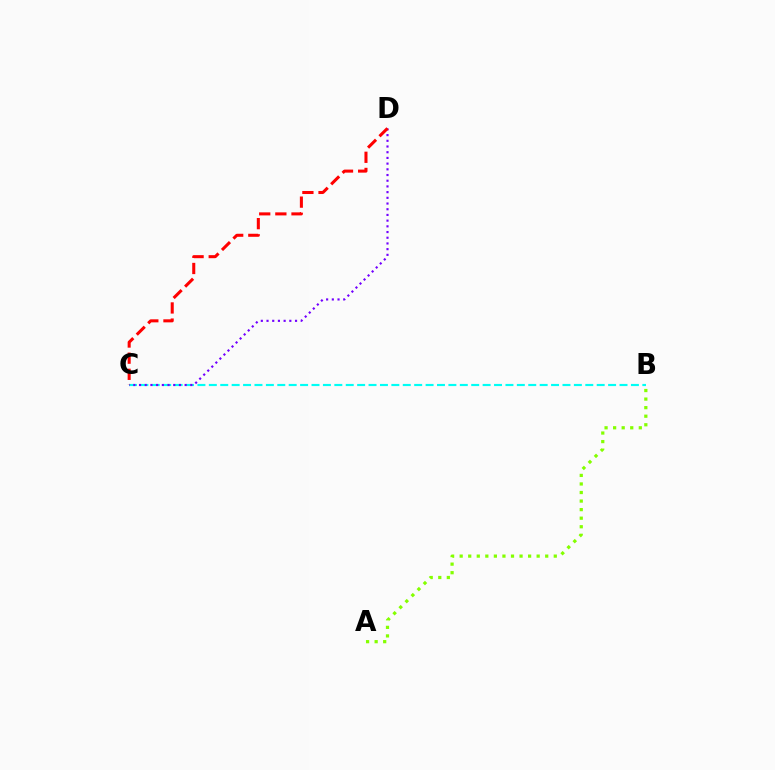{('A', 'B'): [{'color': '#84ff00', 'line_style': 'dotted', 'thickness': 2.32}], ('B', 'C'): [{'color': '#00fff6', 'line_style': 'dashed', 'thickness': 1.55}], ('C', 'D'): [{'color': '#7200ff', 'line_style': 'dotted', 'thickness': 1.55}, {'color': '#ff0000', 'line_style': 'dashed', 'thickness': 2.19}]}